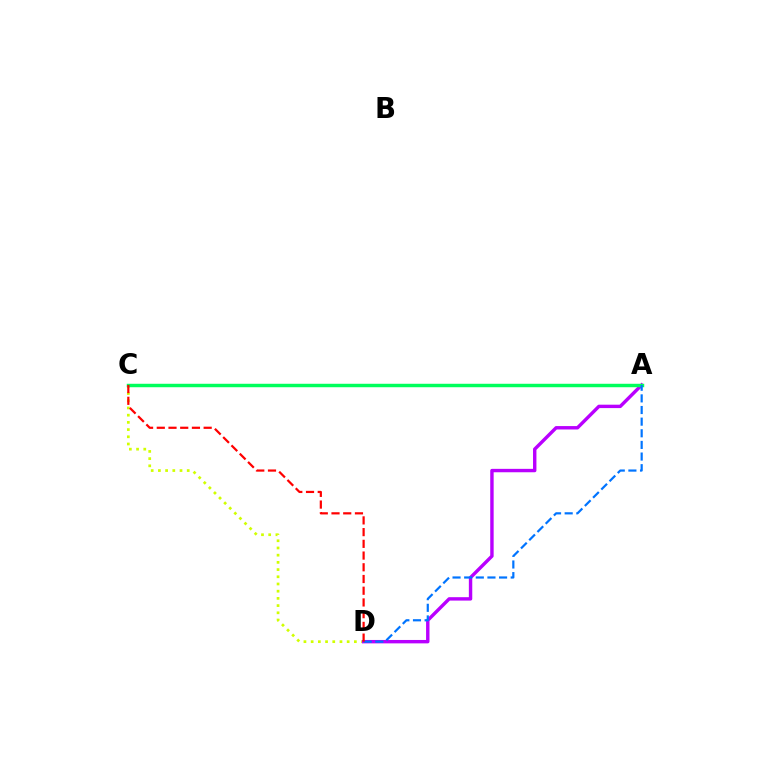{('C', 'D'): [{'color': '#d1ff00', 'line_style': 'dotted', 'thickness': 1.96}, {'color': '#ff0000', 'line_style': 'dashed', 'thickness': 1.59}], ('A', 'D'): [{'color': '#b900ff', 'line_style': 'solid', 'thickness': 2.45}, {'color': '#0074ff', 'line_style': 'dashed', 'thickness': 1.58}], ('A', 'C'): [{'color': '#00ff5c', 'line_style': 'solid', 'thickness': 2.49}]}